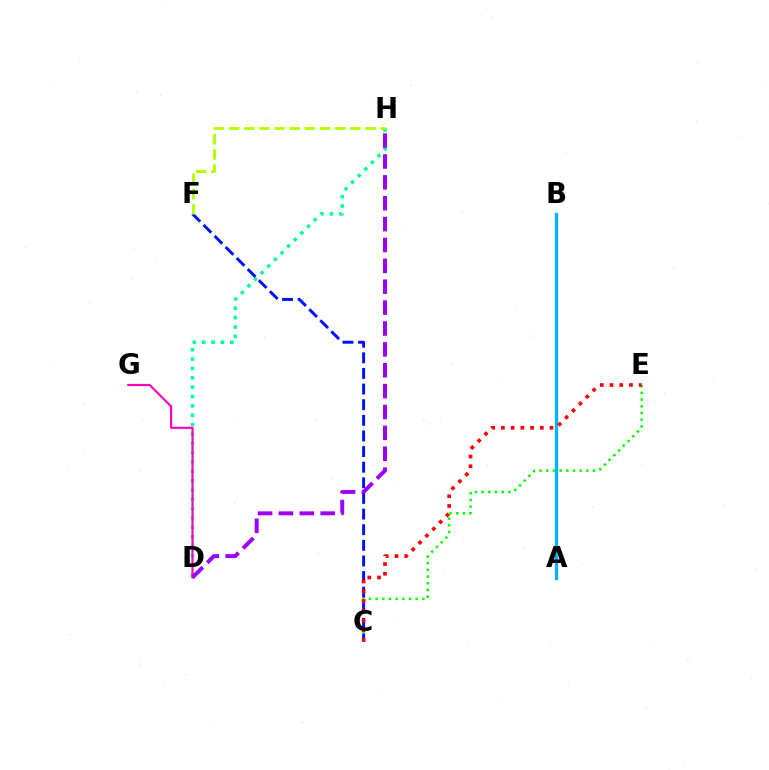{('C', 'E'): [{'color': '#08ff00', 'line_style': 'dotted', 'thickness': 1.82}, {'color': '#ff0000', 'line_style': 'dotted', 'thickness': 2.64}], ('D', 'H'): [{'color': '#00ff9d', 'line_style': 'dotted', 'thickness': 2.54}, {'color': '#9b00ff', 'line_style': 'dashed', 'thickness': 2.84}], ('C', 'F'): [{'color': '#0010ff', 'line_style': 'dashed', 'thickness': 2.12}], ('A', 'B'): [{'color': '#ffa500', 'line_style': 'solid', 'thickness': 2.03}, {'color': '#00b5ff', 'line_style': 'solid', 'thickness': 2.39}], ('D', 'G'): [{'color': '#ff00bd', 'line_style': 'solid', 'thickness': 1.56}], ('F', 'H'): [{'color': '#b3ff00', 'line_style': 'dashed', 'thickness': 2.06}]}